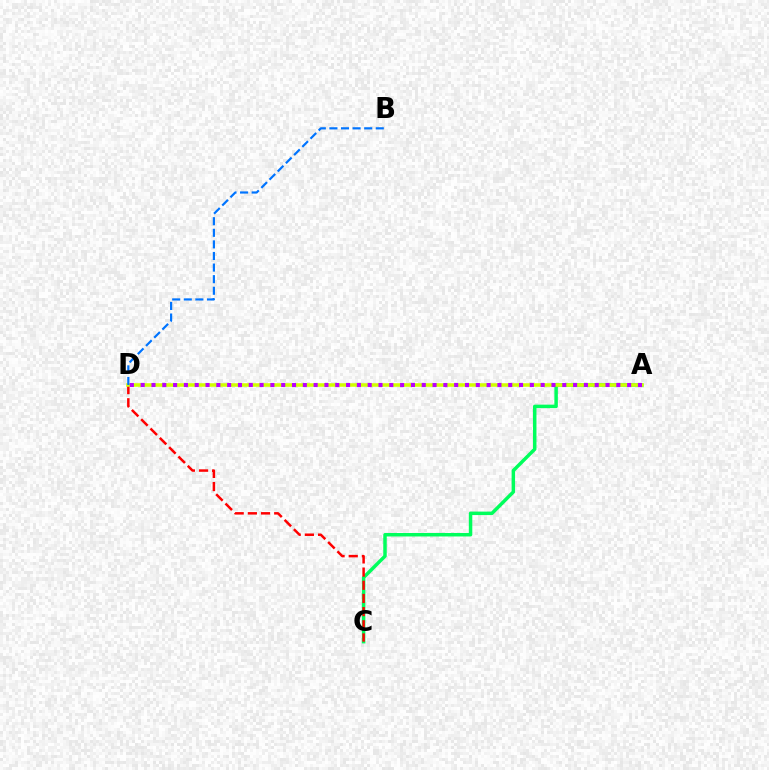{('A', 'C'): [{'color': '#00ff5c', 'line_style': 'solid', 'thickness': 2.5}], ('C', 'D'): [{'color': '#ff0000', 'line_style': 'dashed', 'thickness': 1.79}], ('A', 'D'): [{'color': '#d1ff00', 'line_style': 'solid', 'thickness': 2.56}, {'color': '#b900ff', 'line_style': 'dotted', 'thickness': 2.94}], ('B', 'D'): [{'color': '#0074ff', 'line_style': 'dashed', 'thickness': 1.57}]}